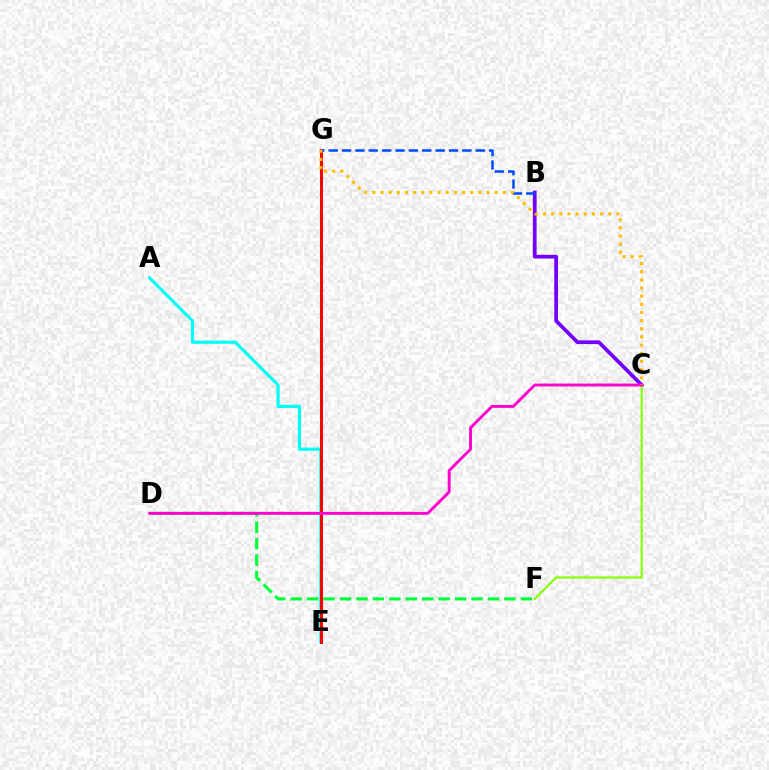{('A', 'E'): [{'color': '#00fff6', 'line_style': 'solid', 'thickness': 2.28}], ('B', 'C'): [{'color': '#7200ff', 'line_style': 'solid', 'thickness': 2.68}], ('E', 'G'): [{'color': '#ff0000', 'line_style': 'solid', 'thickness': 2.17}], ('D', 'F'): [{'color': '#00ff39', 'line_style': 'dashed', 'thickness': 2.23}], ('C', 'F'): [{'color': '#84ff00', 'line_style': 'solid', 'thickness': 1.54}], ('B', 'G'): [{'color': '#004bff', 'line_style': 'dashed', 'thickness': 1.82}], ('C', 'D'): [{'color': '#ff00cf', 'line_style': 'solid', 'thickness': 2.09}], ('C', 'G'): [{'color': '#ffbd00', 'line_style': 'dotted', 'thickness': 2.22}]}